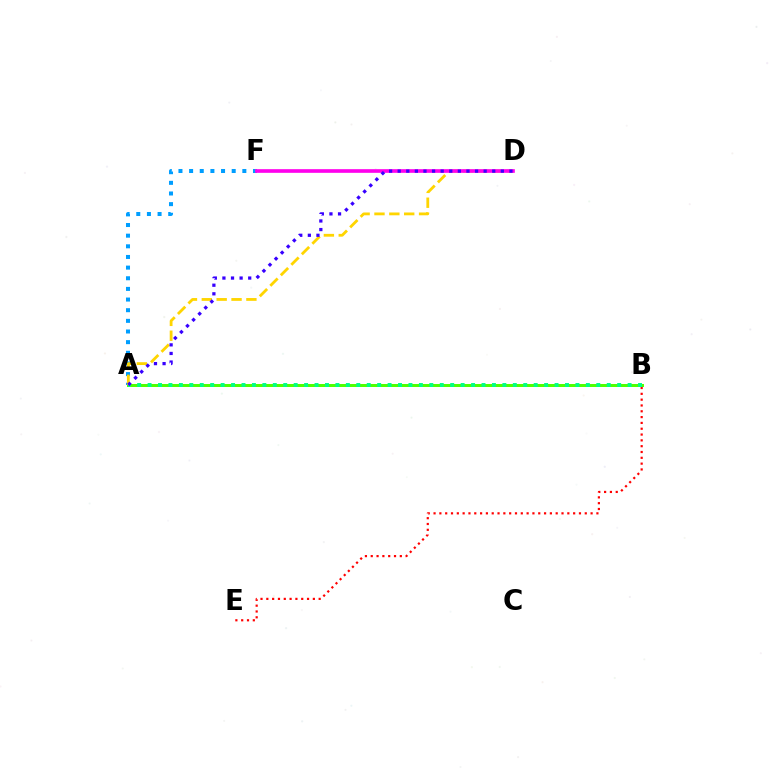{('A', 'B'): [{'color': '#4fff00', 'line_style': 'solid', 'thickness': 2.15}, {'color': '#00ff86', 'line_style': 'dotted', 'thickness': 2.84}], ('B', 'E'): [{'color': '#ff0000', 'line_style': 'dotted', 'thickness': 1.58}], ('A', 'F'): [{'color': '#009eff', 'line_style': 'dotted', 'thickness': 2.89}], ('A', 'D'): [{'color': '#ffd500', 'line_style': 'dashed', 'thickness': 2.02}, {'color': '#3700ff', 'line_style': 'dotted', 'thickness': 2.34}], ('D', 'F'): [{'color': '#ff00ed', 'line_style': 'solid', 'thickness': 2.63}]}